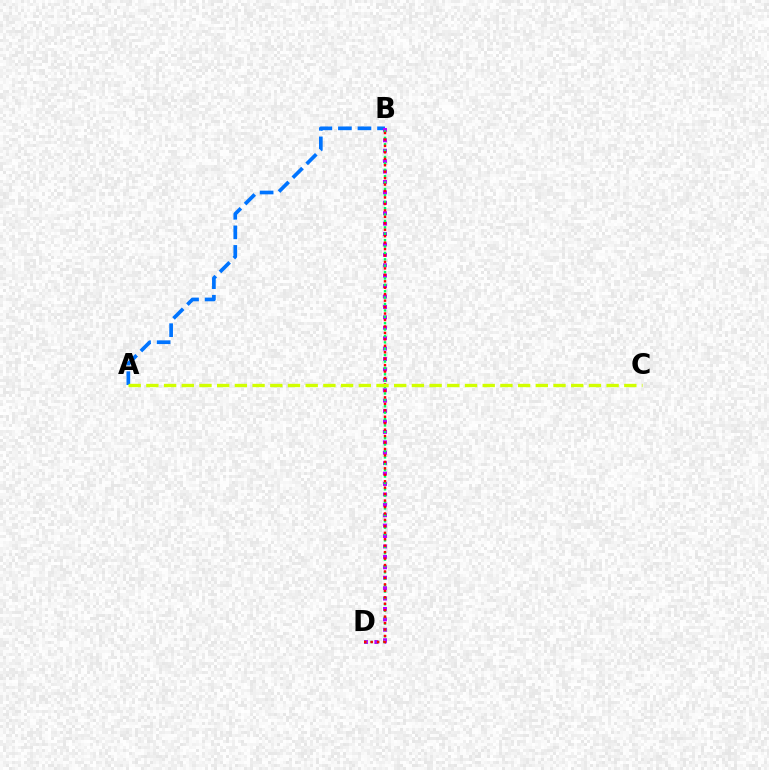{('A', 'B'): [{'color': '#0074ff', 'line_style': 'dashed', 'thickness': 2.66}], ('B', 'D'): [{'color': '#b900ff', 'line_style': 'dotted', 'thickness': 2.83}, {'color': '#00ff5c', 'line_style': 'dotted', 'thickness': 1.74}, {'color': '#ff0000', 'line_style': 'dotted', 'thickness': 1.75}], ('A', 'C'): [{'color': '#d1ff00', 'line_style': 'dashed', 'thickness': 2.4}]}